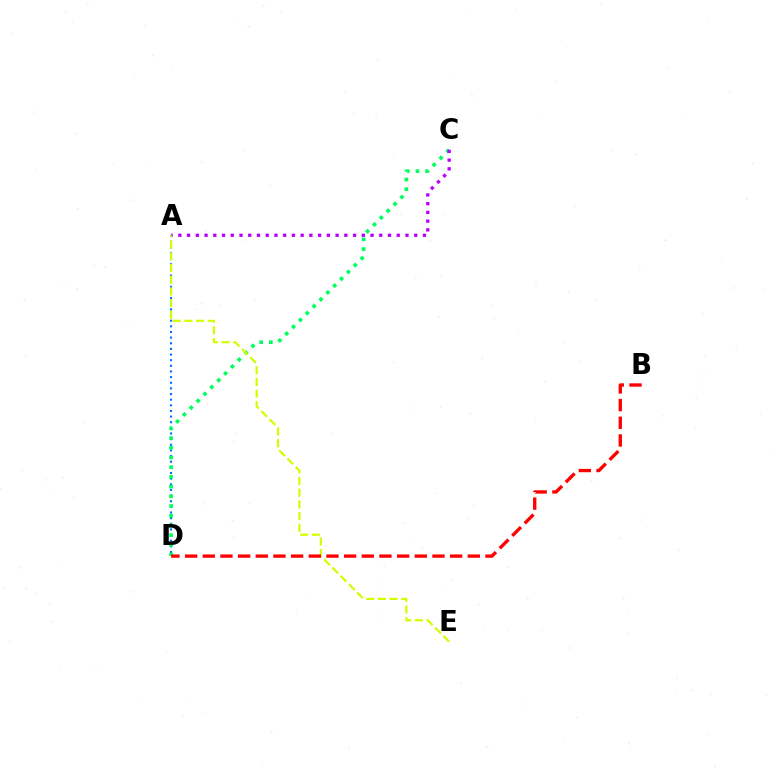{('A', 'D'): [{'color': '#0074ff', 'line_style': 'dotted', 'thickness': 1.53}], ('C', 'D'): [{'color': '#00ff5c', 'line_style': 'dotted', 'thickness': 2.64}], ('A', 'C'): [{'color': '#b900ff', 'line_style': 'dotted', 'thickness': 2.37}], ('A', 'E'): [{'color': '#d1ff00', 'line_style': 'dashed', 'thickness': 1.59}], ('B', 'D'): [{'color': '#ff0000', 'line_style': 'dashed', 'thickness': 2.4}]}